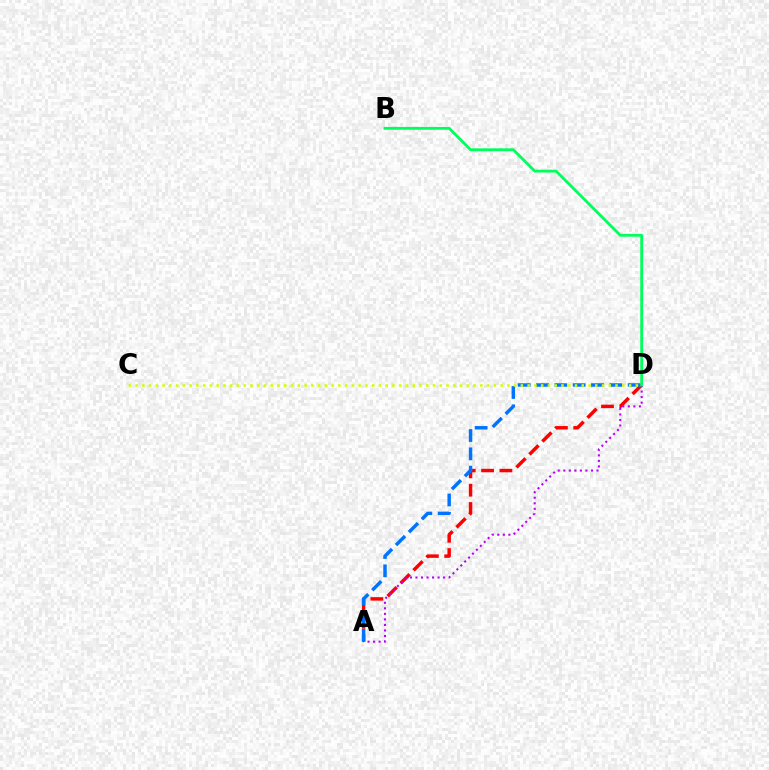{('A', 'D'): [{'color': '#ff0000', 'line_style': 'dashed', 'thickness': 2.49}, {'color': '#0074ff', 'line_style': 'dashed', 'thickness': 2.49}, {'color': '#b900ff', 'line_style': 'dotted', 'thickness': 1.5}], ('C', 'D'): [{'color': '#d1ff00', 'line_style': 'dotted', 'thickness': 1.84}], ('B', 'D'): [{'color': '#00ff5c', 'line_style': 'solid', 'thickness': 2.03}]}